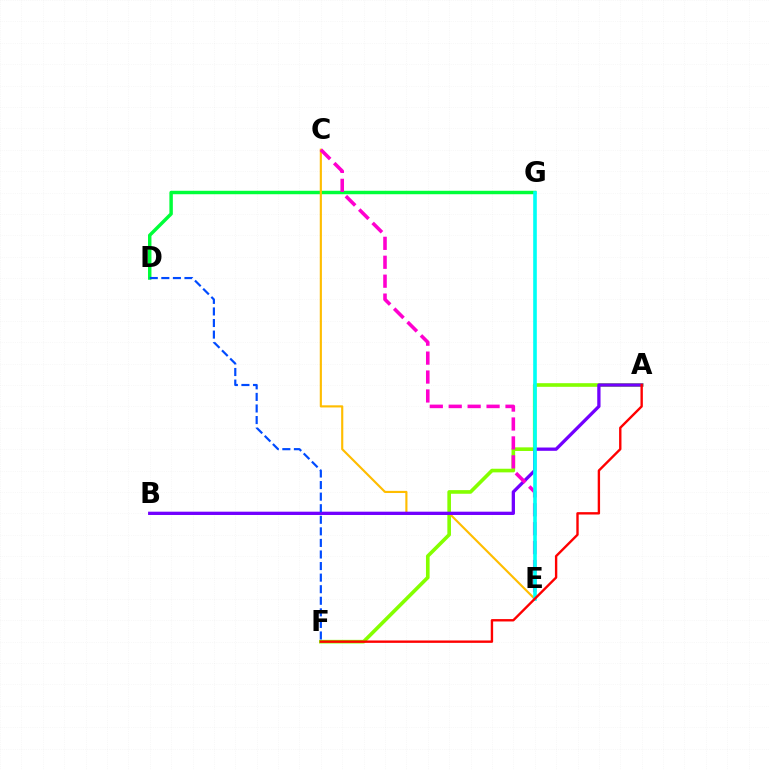{('A', 'F'): [{'color': '#84ff00', 'line_style': 'solid', 'thickness': 2.61}, {'color': '#ff0000', 'line_style': 'solid', 'thickness': 1.71}], ('D', 'G'): [{'color': '#00ff39', 'line_style': 'solid', 'thickness': 2.49}], ('C', 'E'): [{'color': '#ffbd00', 'line_style': 'solid', 'thickness': 1.54}, {'color': '#ff00cf', 'line_style': 'dashed', 'thickness': 2.57}], ('A', 'B'): [{'color': '#7200ff', 'line_style': 'solid', 'thickness': 2.37}], ('E', 'G'): [{'color': '#00fff6', 'line_style': 'solid', 'thickness': 2.6}], ('D', 'F'): [{'color': '#004bff', 'line_style': 'dashed', 'thickness': 1.57}]}